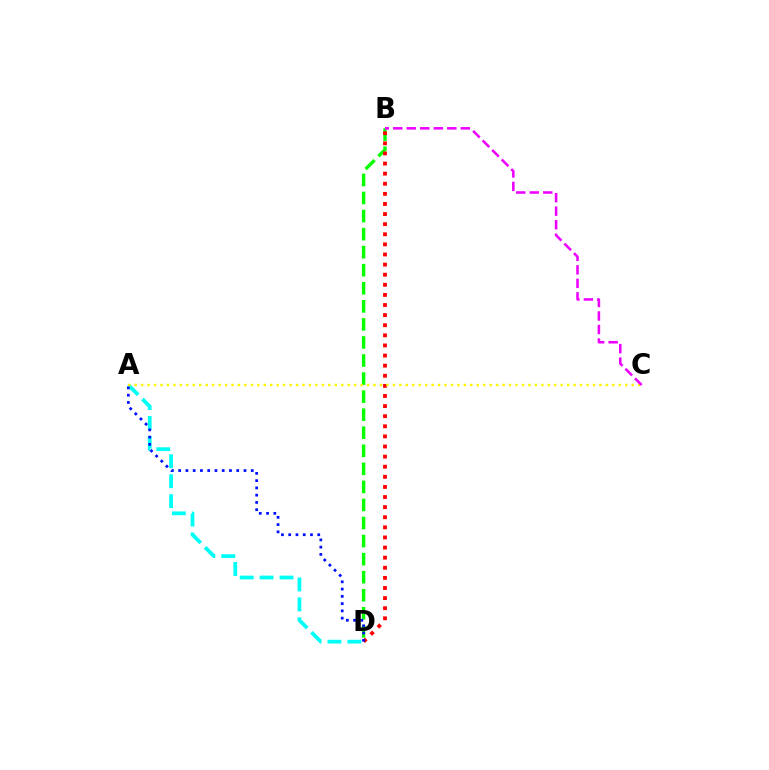{('B', 'D'): [{'color': '#08ff00', 'line_style': 'dashed', 'thickness': 2.45}, {'color': '#ff0000', 'line_style': 'dotted', 'thickness': 2.75}], ('A', 'D'): [{'color': '#00fff6', 'line_style': 'dashed', 'thickness': 2.71}, {'color': '#0010ff', 'line_style': 'dotted', 'thickness': 1.97}], ('A', 'C'): [{'color': '#fcf500', 'line_style': 'dotted', 'thickness': 1.75}], ('B', 'C'): [{'color': '#ee00ff', 'line_style': 'dashed', 'thickness': 1.83}]}